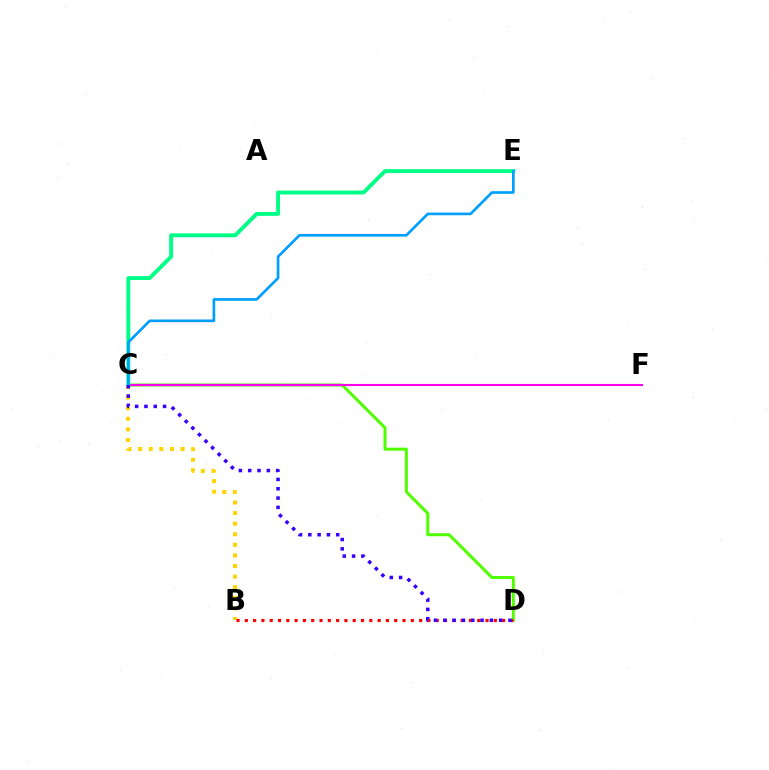{('B', 'C'): [{'color': '#ffd500', 'line_style': 'dotted', 'thickness': 2.88}], ('C', 'D'): [{'color': '#4fff00', 'line_style': 'solid', 'thickness': 2.15}, {'color': '#3700ff', 'line_style': 'dotted', 'thickness': 2.53}], ('C', 'F'): [{'color': '#ff00ed', 'line_style': 'solid', 'thickness': 1.54}], ('C', 'E'): [{'color': '#00ff86', 'line_style': 'solid', 'thickness': 2.81}, {'color': '#009eff', 'line_style': 'solid', 'thickness': 1.92}], ('B', 'D'): [{'color': '#ff0000', 'line_style': 'dotted', 'thickness': 2.26}]}